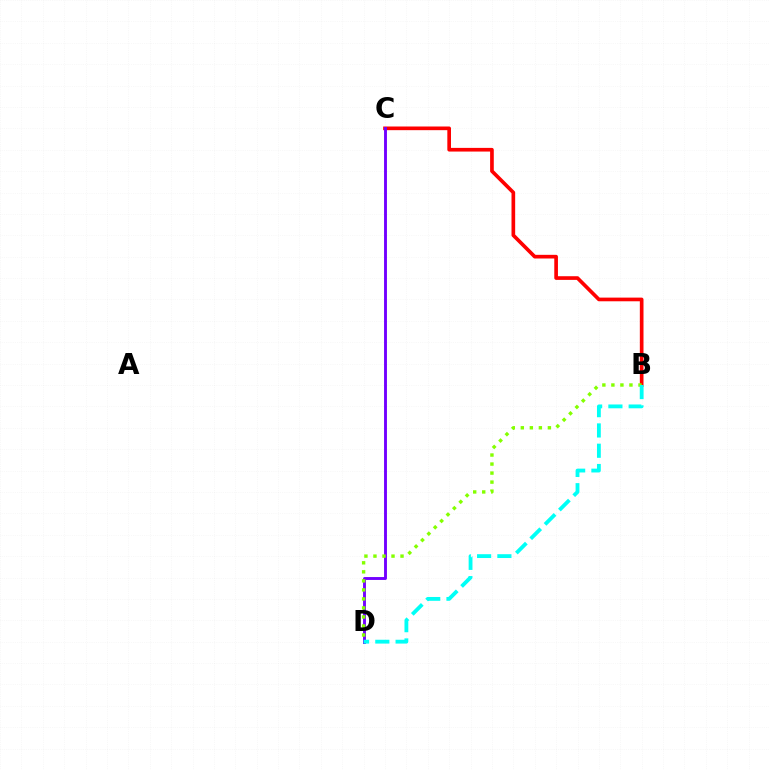{('B', 'C'): [{'color': '#ff0000', 'line_style': 'solid', 'thickness': 2.64}], ('C', 'D'): [{'color': '#7200ff', 'line_style': 'solid', 'thickness': 2.08}], ('B', 'D'): [{'color': '#84ff00', 'line_style': 'dotted', 'thickness': 2.45}, {'color': '#00fff6', 'line_style': 'dashed', 'thickness': 2.76}]}